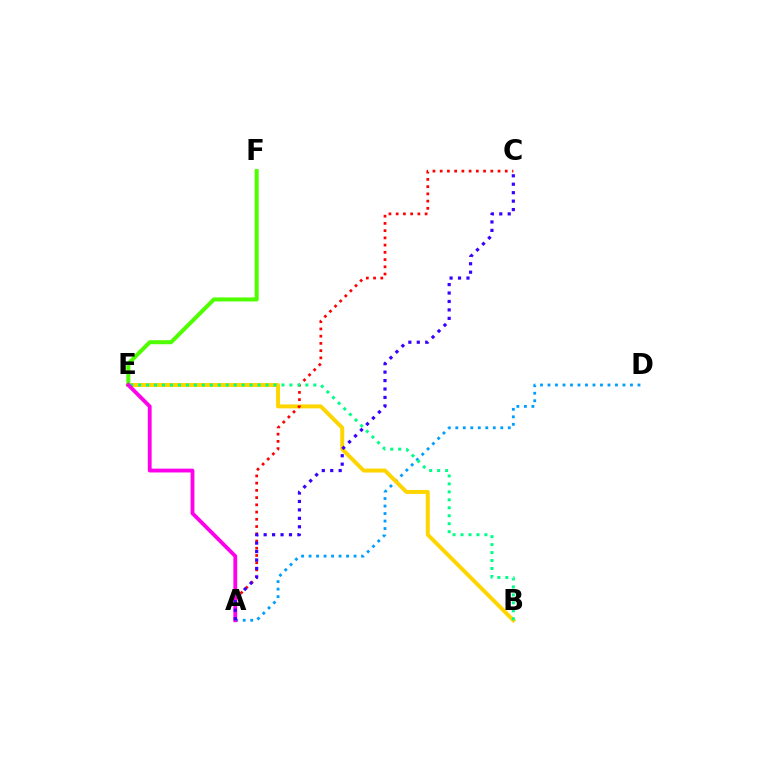{('A', 'D'): [{'color': '#009eff', 'line_style': 'dotted', 'thickness': 2.04}], ('B', 'E'): [{'color': '#ffd500', 'line_style': 'solid', 'thickness': 2.84}, {'color': '#00ff86', 'line_style': 'dotted', 'thickness': 2.16}], ('A', 'C'): [{'color': '#ff0000', 'line_style': 'dotted', 'thickness': 1.96}, {'color': '#3700ff', 'line_style': 'dotted', 'thickness': 2.29}], ('E', 'F'): [{'color': '#4fff00', 'line_style': 'solid', 'thickness': 2.89}], ('A', 'E'): [{'color': '#ff00ed', 'line_style': 'solid', 'thickness': 2.75}]}